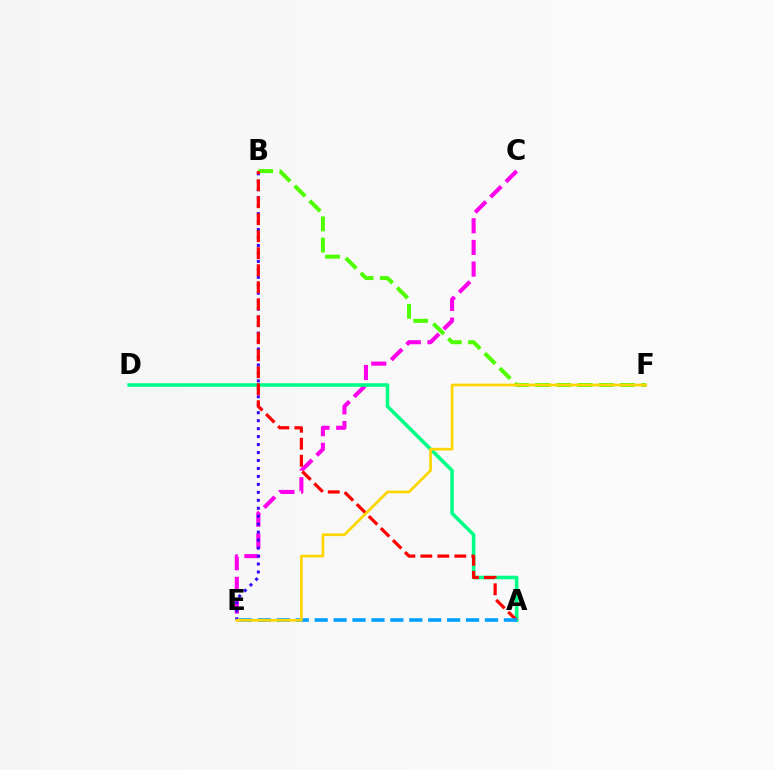{('C', 'E'): [{'color': '#ff00ed', 'line_style': 'dashed', 'thickness': 2.94}], ('B', 'F'): [{'color': '#4fff00', 'line_style': 'dashed', 'thickness': 2.88}], ('A', 'D'): [{'color': '#00ff86', 'line_style': 'solid', 'thickness': 2.58}], ('B', 'E'): [{'color': '#3700ff', 'line_style': 'dotted', 'thickness': 2.16}], ('A', 'B'): [{'color': '#ff0000', 'line_style': 'dashed', 'thickness': 2.31}], ('A', 'E'): [{'color': '#009eff', 'line_style': 'dashed', 'thickness': 2.57}], ('E', 'F'): [{'color': '#ffd500', 'line_style': 'solid', 'thickness': 1.95}]}